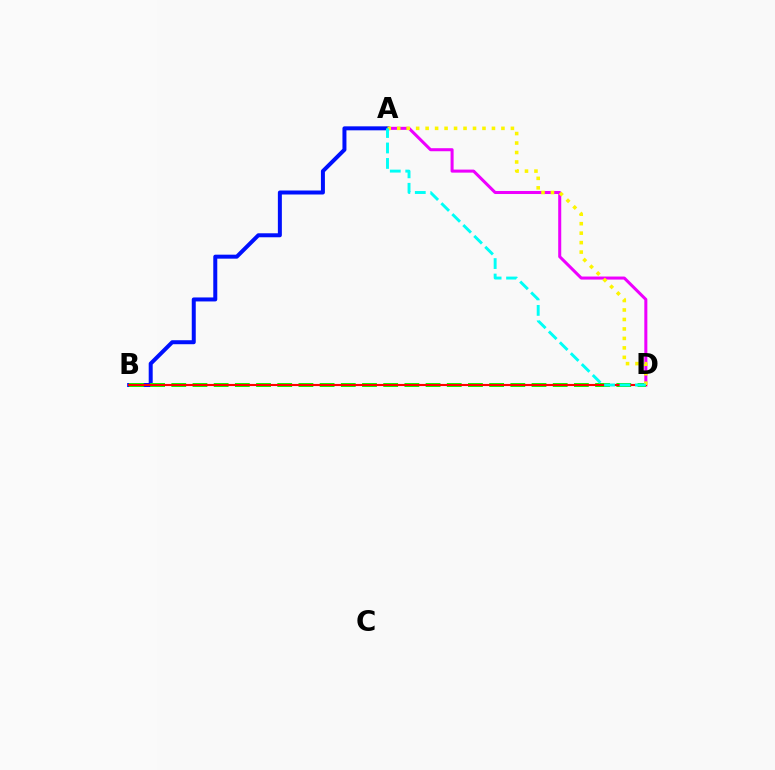{('A', 'D'): [{'color': '#ee00ff', 'line_style': 'solid', 'thickness': 2.19}, {'color': '#fcf500', 'line_style': 'dotted', 'thickness': 2.57}, {'color': '#00fff6', 'line_style': 'dashed', 'thickness': 2.1}], ('A', 'B'): [{'color': '#0010ff', 'line_style': 'solid', 'thickness': 2.87}], ('B', 'D'): [{'color': '#08ff00', 'line_style': 'dashed', 'thickness': 2.88}, {'color': '#ff0000', 'line_style': 'solid', 'thickness': 1.53}]}